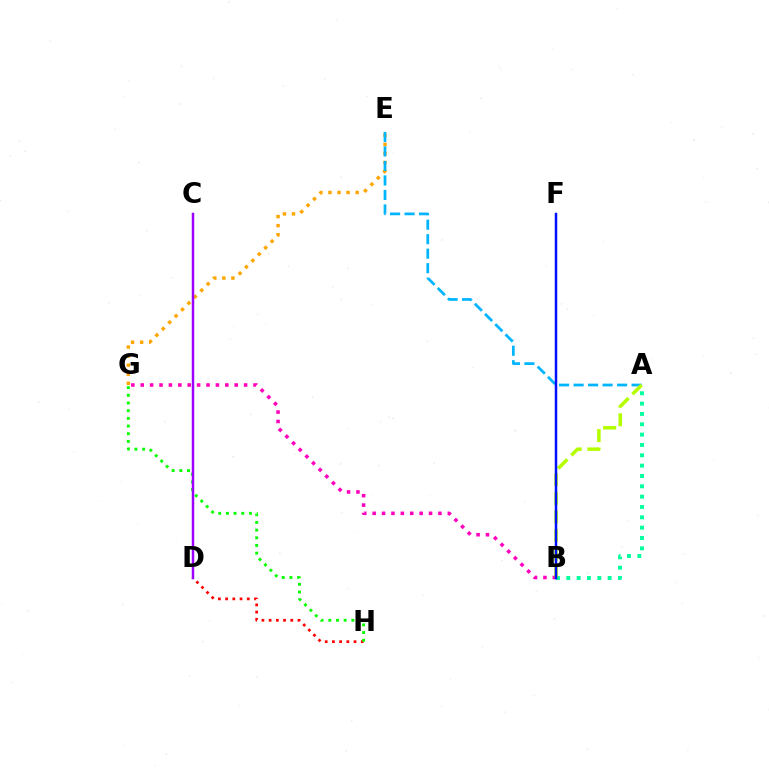{('D', 'H'): [{'color': '#ff0000', 'line_style': 'dotted', 'thickness': 1.96}], ('E', 'G'): [{'color': '#ffa500', 'line_style': 'dotted', 'thickness': 2.46}], ('G', 'H'): [{'color': '#08ff00', 'line_style': 'dotted', 'thickness': 2.09}], ('B', 'G'): [{'color': '#ff00bd', 'line_style': 'dotted', 'thickness': 2.55}], ('C', 'D'): [{'color': '#9b00ff', 'line_style': 'solid', 'thickness': 1.78}], ('A', 'B'): [{'color': '#00ff9d', 'line_style': 'dotted', 'thickness': 2.81}, {'color': '#b3ff00', 'line_style': 'dashed', 'thickness': 2.53}], ('A', 'E'): [{'color': '#00b5ff', 'line_style': 'dashed', 'thickness': 1.97}], ('B', 'F'): [{'color': '#0010ff', 'line_style': 'solid', 'thickness': 1.79}]}